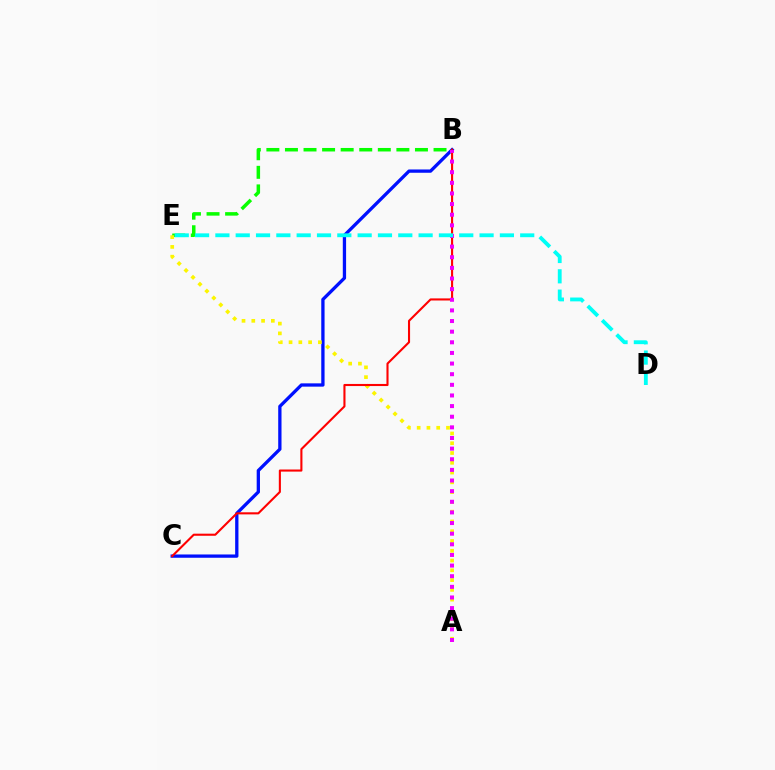{('B', 'C'): [{'color': '#0010ff', 'line_style': 'solid', 'thickness': 2.37}, {'color': '#ff0000', 'line_style': 'solid', 'thickness': 1.51}], ('B', 'E'): [{'color': '#08ff00', 'line_style': 'dashed', 'thickness': 2.52}], ('A', 'E'): [{'color': '#fcf500', 'line_style': 'dotted', 'thickness': 2.66}], ('A', 'B'): [{'color': '#ee00ff', 'line_style': 'dotted', 'thickness': 2.89}], ('D', 'E'): [{'color': '#00fff6', 'line_style': 'dashed', 'thickness': 2.76}]}